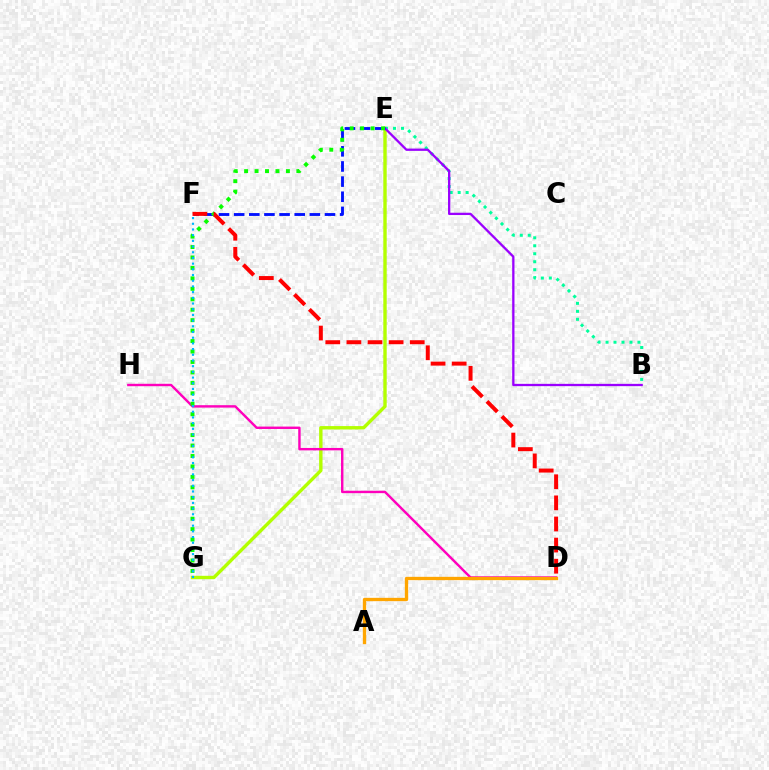{('E', 'G'): [{'color': '#b3ff00', 'line_style': 'solid', 'thickness': 2.44}, {'color': '#08ff00', 'line_style': 'dotted', 'thickness': 2.84}], ('D', 'H'): [{'color': '#ff00bd', 'line_style': 'solid', 'thickness': 1.74}], ('B', 'E'): [{'color': '#00ff9d', 'line_style': 'dotted', 'thickness': 2.17}, {'color': '#9b00ff', 'line_style': 'solid', 'thickness': 1.65}], ('E', 'F'): [{'color': '#0010ff', 'line_style': 'dashed', 'thickness': 2.06}], ('A', 'D'): [{'color': '#ffa500', 'line_style': 'solid', 'thickness': 2.39}], ('F', 'G'): [{'color': '#00b5ff', 'line_style': 'dotted', 'thickness': 1.55}], ('D', 'F'): [{'color': '#ff0000', 'line_style': 'dashed', 'thickness': 2.87}]}